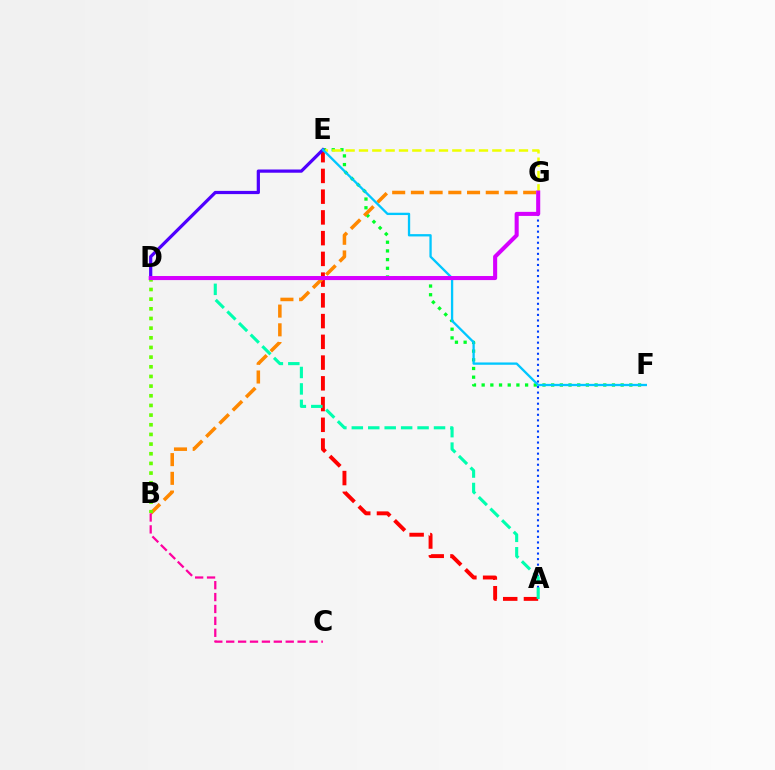{('E', 'F'): [{'color': '#00ff27', 'line_style': 'dotted', 'thickness': 2.36}, {'color': '#00c7ff', 'line_style': 'solid', 'thickness': 1.67}], ('E', 'G'): [{'color': '#eeff00', 'line_style': 'dashed', 'thickness': 1.81}], ('A', 'E'): [{'color': '#ff0000', 'line_style': 'dashed', 'thickness': 2.82}], ('D', 'E'): [{'color': '#4f00ff', 'line_style': 'solid', 'thickness': 2.32}], ('B', 'G'): [{'color': '#ff8800', 'line_style': 'dashed', 'thickness': 2.54}], ('B', 'D'): [{'color': '#66ff00', 'line_style': 'dotted', 'thickness': 2.63}], ('A', 'G'): [{'color': '#003fff', 'line_style': 'dotted', 'thickness': 1.51}], ('A', 'D'): [{'color': '#00ffaf', 'line_style': 'dashed', 'thickness': 2.23}], ('B', 'C'): [{'color': '#ff00a0', 'line_style': 'dashed', 'thickness': 1.62}], ('D', 'G'): [{'color': '#d600ff', 'line_style': 'solid', 'thickness': 2.93}]}